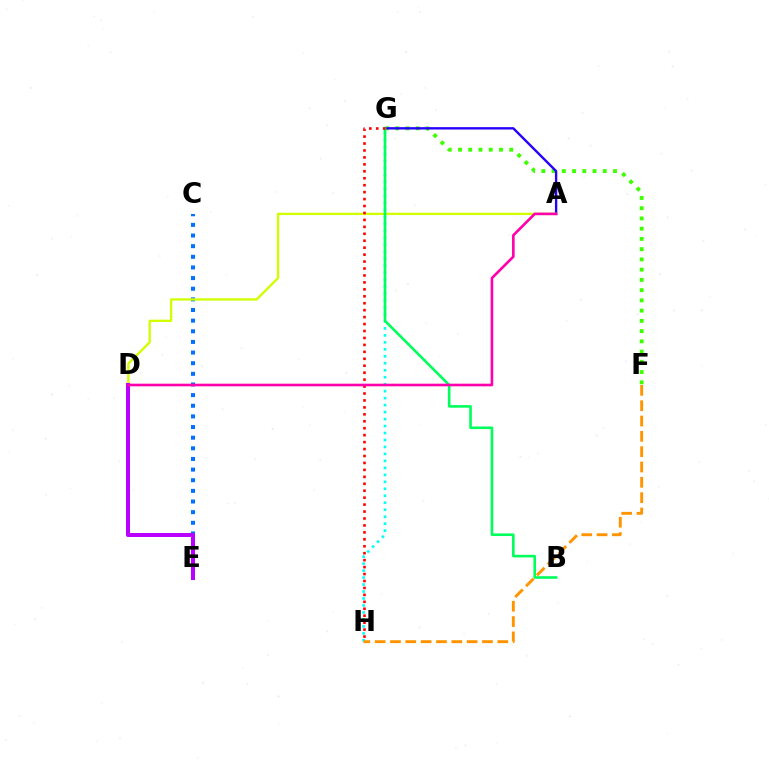{('C', 'E'): [{'color': '#0074ff', 'line_style': 'dotted', 'thickness': 2.89}], ('F', 'G'): [{'color': '#3dff00', 'line_style': 'dotted', 'thickness': 2.78}], ('A', 'G'): [{'color': '#2500ff', 'line_style': 'solid', 'thickness': 1.71}], ('G', 'H'): [{'color': '#00fff6', 'line_style': 'dotted', 'thickness': 1.89}, {'color': '#ff0000', 'line_style': 'dotted', 'thickness': 1.89}], ('A', 'D'): [{'color': '#d1ff00', 'line_style': 'solid', 'thickness': 1.68}, {'color': '#ff00ac', 'line_style': 'solid', 'thickness': 1.89}], ('B', 'G'): [{'color': '#00ff5c', 'line_style': 'solid', 'thickness': 1.88}], ('F', 'H'): [{'color': '#ff9400', 'line_style': 'dashed', 'thickness': 2.08}], ('D', 'E'): [{'color': '#b900ff', 'line_style': 'solid', 'thickness': 2.88}]}